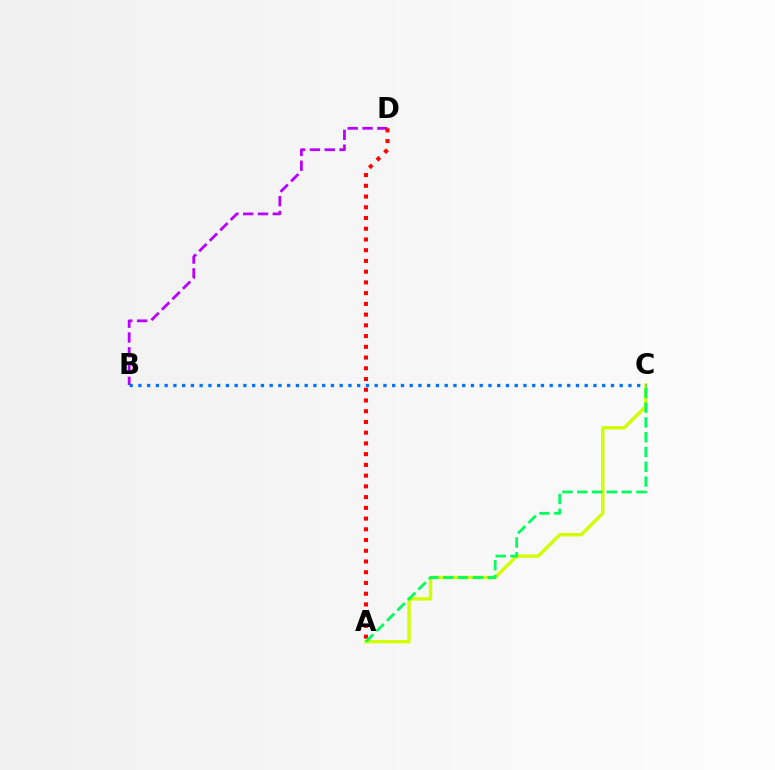{('A', 'C'): [{'color': '#d1ff00', 'line_style': 'solid', 'thickness': 2.44}, {'color': '#00ff5c', 'line_style': 'dashed', 'thickness': 2.01}], ('B', 'D'): [{'color': '#b900ff', 'line_style': 'dashed', 'thickness': 2.01}], ('B', 'C'): [{'color': '#0074ff', 'line_style': 'dotted', 'thickness': 2.38}], ('A', 'D'): [{'color': '#ff0000', 'line_style': 'dotted', 'thickness': 2.92}]}